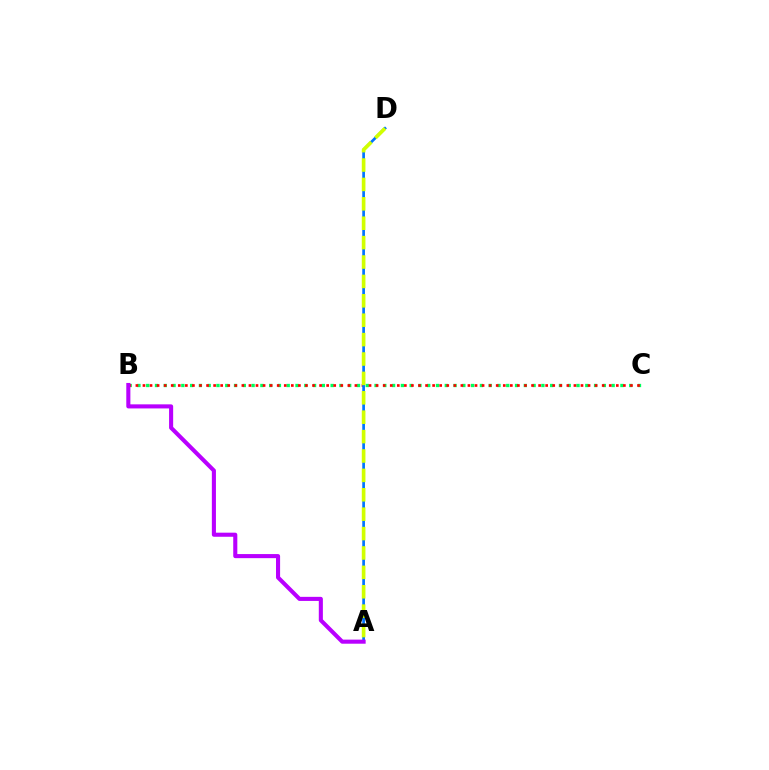{('B', 'C'): [{'color': '#00ff5c', 'line_style': 'dotted', 'thickness': 2.39}, {'color': '#ff0000', 'line_style': 'dotted', 'thickness': 1.92}], ('A', 'D'): [{'color': '#0074ff', 'line_style': 'solid', 'thickness': 1.94}, {'color': '#d1ff00', 'line_style': 'dashed', 'thickness': 2.64}], ('A', 'B'): [{'color': '#b900ff', 'line_style': 'solid', 'thickness': 2.94}]}